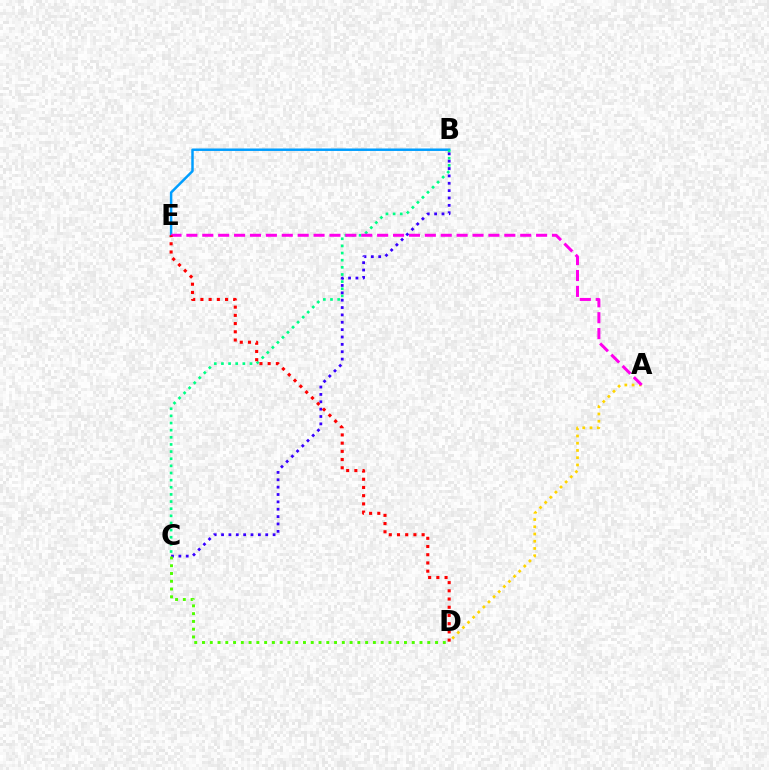{('B', 'E'): [{'color': '#009eff', 'line_style': 'solid', 'thickness': 1.78}], ('A', 'D'): [{'color': '#ffd500', 'line_style': 'dotted', 'thickness': 1.97}], ('B', 'C'): [{'color': '#00ff86', 'line_style': 'dotted', 'thickness': 1.94}, {'color': '#3700ff', 'line_style': 'dotted', 'thickness': 2.0}], ('A', 'E'): [{'color': '#ff00ed', 'line_style': 'dashed', 'thickness': 2.16}], ('C', 'D'): [{'color': '#4fff00', 'line_style': 'dotted', 'thickness': 2.11}], ('D', 'E'): [{'color': '#ff0000', 'line_style': 'dotted', 'thickness': 2.23}]}